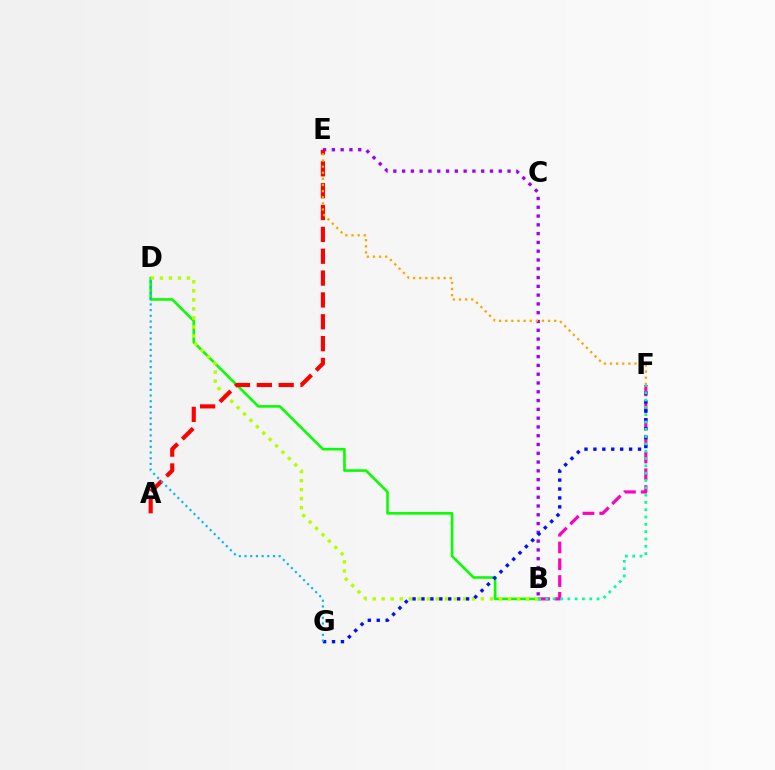{('B', 'F'): [{'color': '#ff00bd', 'line_style': 'dashed', 'thickness': 2.28}, {'color': '#00ff9d', 'line_style': 'dotted', 'thickness': 1.99}], ('B', 'E'): [{'color': '#9b00ff', 'line_style': 'dotted', 'thickness': 2.39}], ('B', 'D'): [{'color': '#08ff00', 'line_style': 'solid', 'thickness': 1.87}, {'color': '#b3ff00', 'line_style': 'dotted', 'thickness': 2.45}], ('A', 'E'): [{'color': '#ff0000', 'line_style': 'dashed', 'thickness': 2.97}], ('F', 'G'): [{'color': '#0010ff', 'line_style': 'dotted', 'thickness': 2.42}], ('D', 'G'): [{'color': '#00b5ff', 'line_style': 'dotted', 'thickness': 1.55}], ('E', 'F'): [{'color': '#ffa500', 'line_style': 'dotted', 'thickness': 1.66}]}